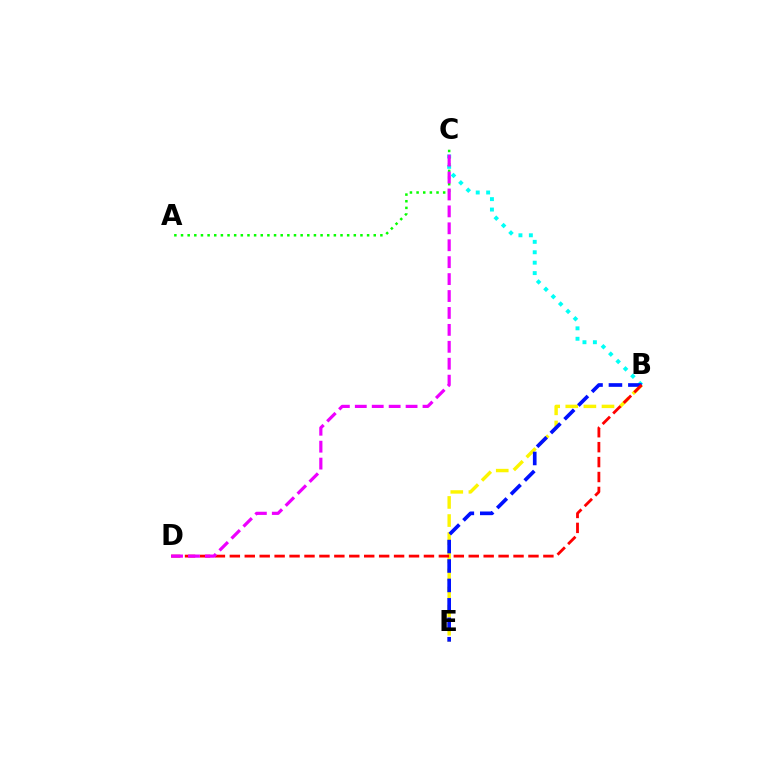{('B', 'C'): [{'color': '#00fff6', 'line_style': 'dotted', 'thickness': 2.83}], ('B', 'E'): [{'color': '#fcf500', 'line_style': 'dashed', 'thickness': 2.46}, {'color': '#0010ff', 'line_style': 'dashed', 'thickness': 2.64}], ('A', 'C'): [{'color': '#08ff00', 'line_style': 'dotted', 'thickness': 1.81}], ('B', 'D'): [{'color': '#ff0000', 'line_style': 'dashed', 'thickness': 2.03}], ('C', 'D'): [{'color': '#ee00ff', 'line_style': 'dashed', 'thickness': 2.3}]}